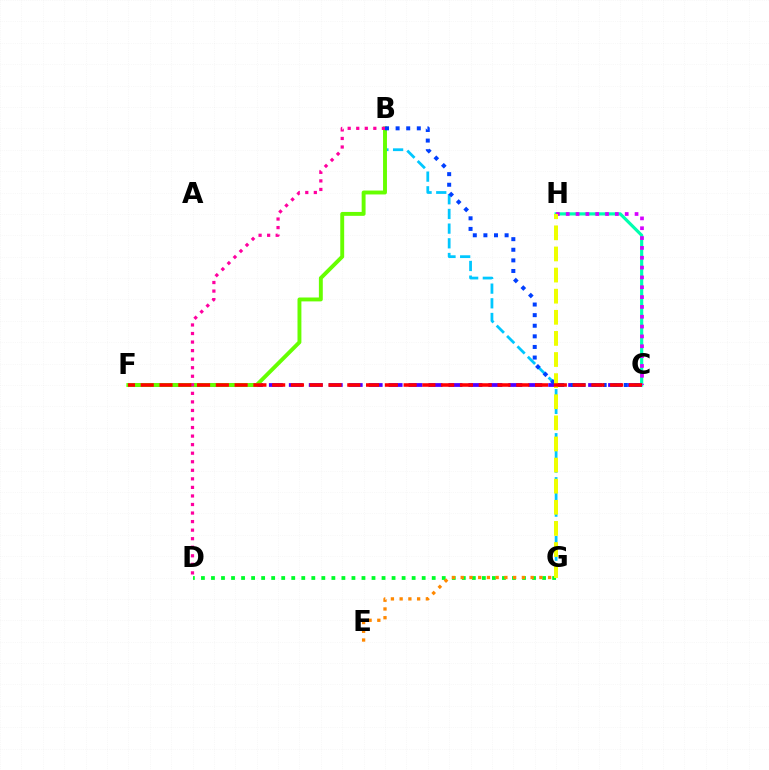{('B', 'G'): [{'color': '#00c7ff', 'line_style': 'dashed', 'thickness': 1.99}], ('C', 'H'): [{'color': '#00ffaf', 'line_style': 'solid', 'thickness': 2.29}, {'color': '#d600ff', 'line_style': 'dotted', 'thickness': 2.67}], ('C', 'F'): [{'color': '#4f00ff', 'line_style': 'dashed', 'thickness': 2.71}, {'color': '#ff0000', 'line_style': 'dashed', 'thickness': 2.55}], ('B', 'F'): [{'color': '#66ff00', 'line_style': 'solid', 'thickness': 2.81}], ('B', 'C'): [{'color': '#003fff', 'line_style': 'dotted', 'thickness': 2.88}], ('D', 'G'): [{'color': '#00ff27', 'line_style': 'dotted', 'thickness': 2.73}], ('E', 'G'): [{'color': '#ff8800', 'line_style': 'dotted', 'thickness': 2.37}], ('G', 'H'): [{'color': '#eeff00', 'line_style': 'dashed', 'thickness': 2.87}], ('B', 'D'): [{'color': '#ff00a0', 'line_style': 'dotted', 'thickness': 2.32}]}